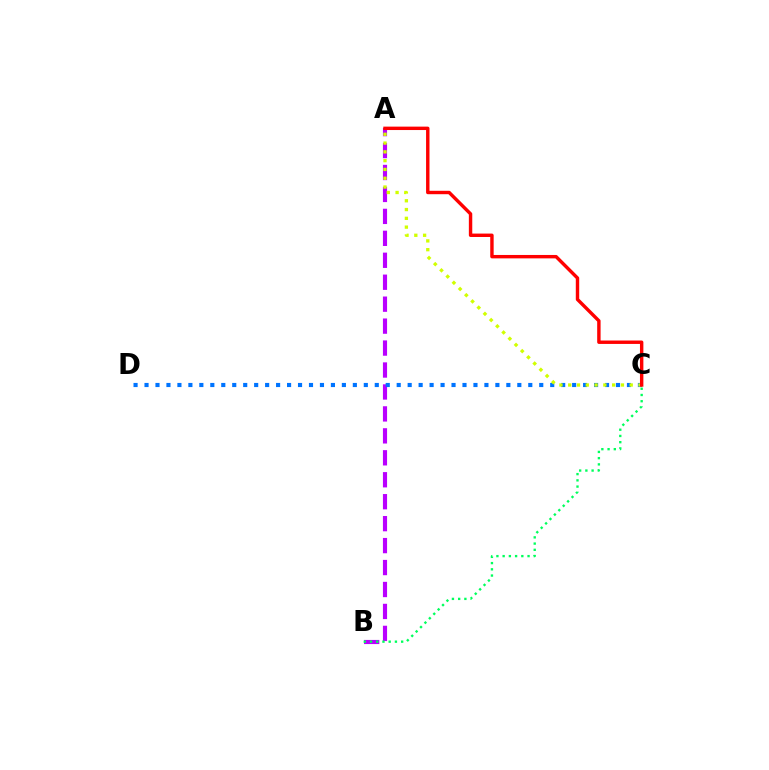{('A', 'B'): [{'color': '#b900ff', 'line_style': 'dashed', 'thickness': 2.98}], ('C', 'D'): [{'color': '#0074ff', 'line_style': 'dotted', 'thickness': 2.98}], ('A', 'C'): [{'color': '#d1ff00', 'line_style': 'dotted', 'thickness': 2.39}, {'color': '#ff0000', 'line_style': 'solid', 'thickness': 2.46}], ('B', 'C'): [{'color': '#00ff5c', 'line_style': 'dotted', 'thickness': 1.69}]}